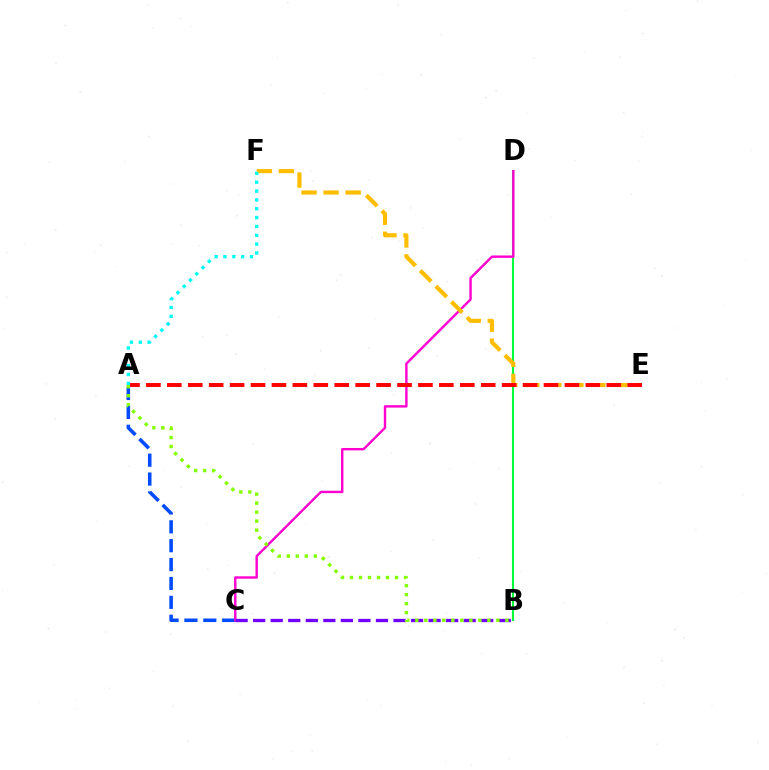{('B', 'D'): [{'color': '#00ff39', 'line_style': 'solid', 'thickness': 1.51}], ('A', 'C'): [{'color': '#004bff', 'line_style': 'dashed', 'thickness': 2.56}], ('C', 'D'): [{'color': '#ff00cf', 'line_style': 'solid', 'thickness': 1.73}], ('B', 'C'): [{'color': '#7200ff', 'line_style': 'dashed', 'thickness': 2.38}], ('E', 'F'): [{'color': '#ffbd00', 'line_style': 'dashed', 'thickness': 2.99}], ('A', 'E'): [{'color': '#ff0000', 'line_style': 'dashed', 'thickness': 2.84}], ('A', 'B'): [{'color': '#84ff00', 'line_style': 'dotted', 'thickness': 2.45}], ('A', 'F'): [{'color': '#00fff6', 'line_style': 'dotted', 'thickness': 2.4}]}